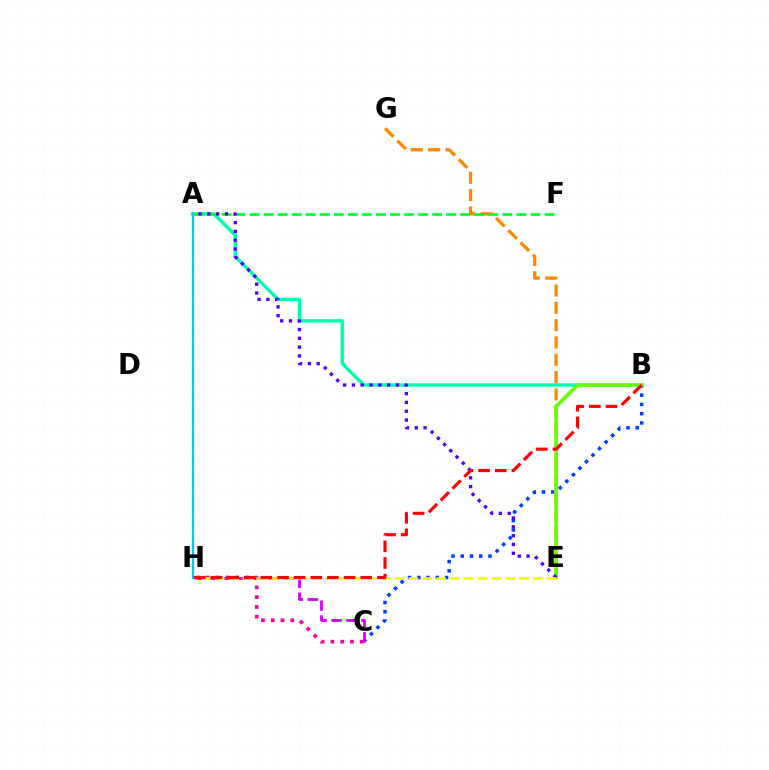{('B', 'C'): [{'color': '#003fff', 'line_style': 'dotted', 'thickness': 2.52}], ('C', 'H'): [{'color': '#d600ff', 'line_style': 'dashed', 'thickness': 2.03}, {'color': '#ff00a0', 'line_style': 'dotted', 'thickness': 2.66}], ('E', 'G'): [{'color': '#ff8800', 'line_style': 'dashed', 'thickness': 2.35}], ('A', 'B'): [{'color': '#00ffaf', 'line_style': 'solid', 'thickness': 2.42}], ('B', 'E'): [{'color': '#66ff00', 'line_style': 'solid', 'thickness': 2.61}], ('A', 'F'): [{'color': '#00ff27', 'line_style': 'dashed', 'thickness': 1.91}], ('A', 'E'): [{'color': '#4f00ff', 'line_style': 'dotted', 'thickness': 2.39}], ('E', 'H'): [{'color': '#eeff00', 'line_style': 'dashed', 'thickness': 1.88}], ('B', 'H'): [{'color': '#ff0000', 'line_style': 'dashed', 'thickness': 2.26}], ('A', 'H'): [{'color': '#00c7ff', 'line_style': 'solid', 'thickness': 1.62}]}